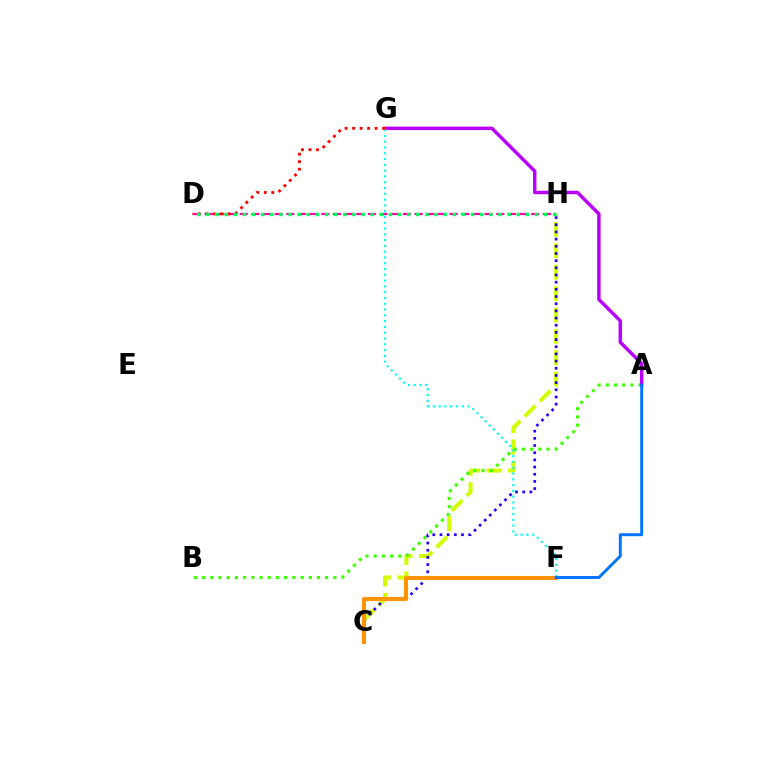{('D', 'H'): [{'color': '#ff00ac', 'line_style': 'dashed', 'thickness': 1.58}, {'color': '#00ff5c', 'line_style': 'dotted', 'thickness': 2.48}], ('C', 'H'): [{'color': '#d1ff00', 'line_style': 'dashed', 'thickness': 2.9}, {'color': '#2500ff', 'line_style': 'dotted', 'thickness': 1.95}], ('A', 'B'): [{'color': '#3dff00', 'line_style': 'dotted', 'thickness': 2.23}], ('A', 'G'): [{'color': '#b900ff', 'line_style': 'solid', 'thickness': 2.49}], ('F', 'G'): [{'color': '#00fff6', 'line_style': 'dotted', 'thickness': 1.57}], ('C', 'F'): [{'color': '#ff9400', 'line_style': 'solid', 'thickness': 2.94}], ('A', 'F'): [{'color': '#0074ff', 'line_style': 'solid', 'thickness': 2.11}], ('D', 'G'): [{'color': '#ff0000', 'line_style': 'dotted', 'thickness': 2.04}]}